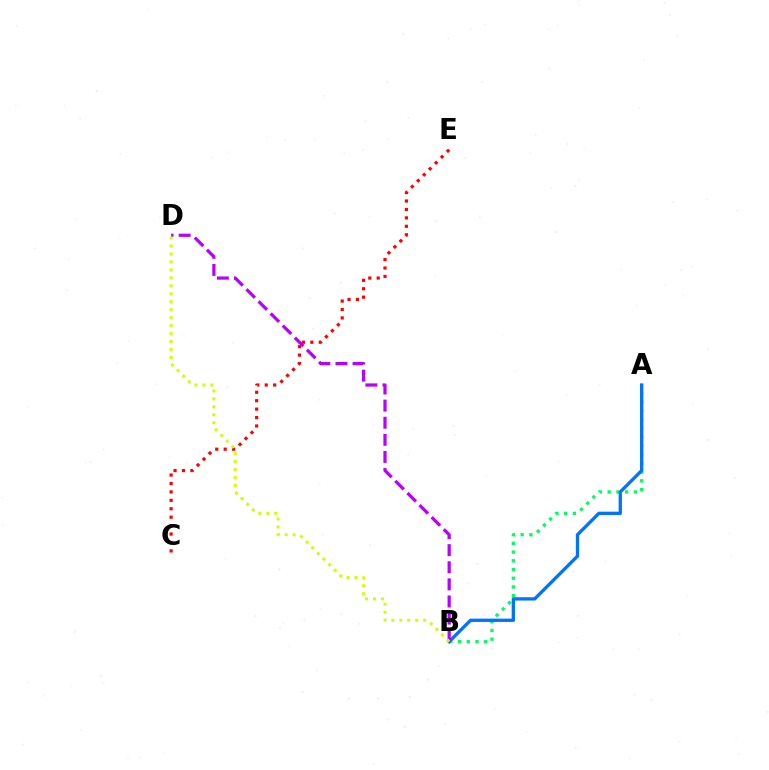{('C', 'E'): [{'color': '#ff0000', 'line_style': 'dotted', 'thickness': 2.29}], ('A', 'B'): [{'color': '#00ff5c', 'line_style': 'dotted', 'thickness': 2.37}, {'color': '#0074ff', 'line_style': 'solid', 'thickness': 2.39}], ('B', 'D'): [{'color': '#b900ff', 'line_style': 'dashed', 'thickness': 2.32}, {'color': '#d1ff00', 'line_style': 'dotted', 'thickness': 2.16}]}